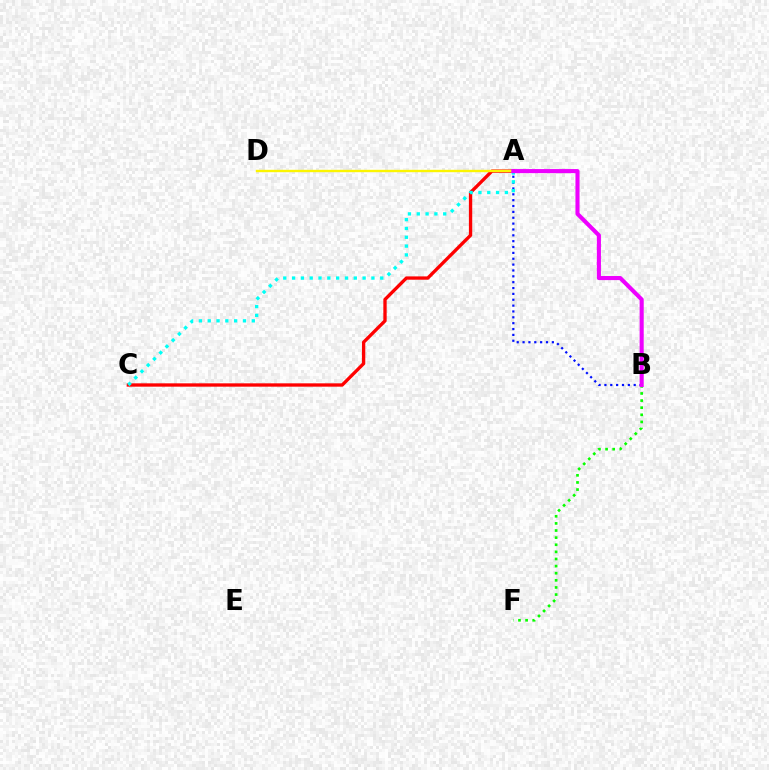{('A', 'C'): [{'color': '#ff0000', 'line_style': 'solid', 'thickness': 2.39}, {'color': '#00fff6', 'line_style': 'dotted', 'thickness': 2.4}], ('A', 'D'): [{'color': '#fcf500', 'line_style': 'solid', 'thickness': 1.72}], ('A', 'B'): [{'color': '#0010ff', 'line_style': 'dotted', 'thickness': 1.59}, {'color': '#ee00ff', 'line_style': 'solid', 'thickness': 2.94}], ('B', 'F'): [{'color': '#08ff00', 'line_style': 'dotted', 'thickness': 1.93}]}